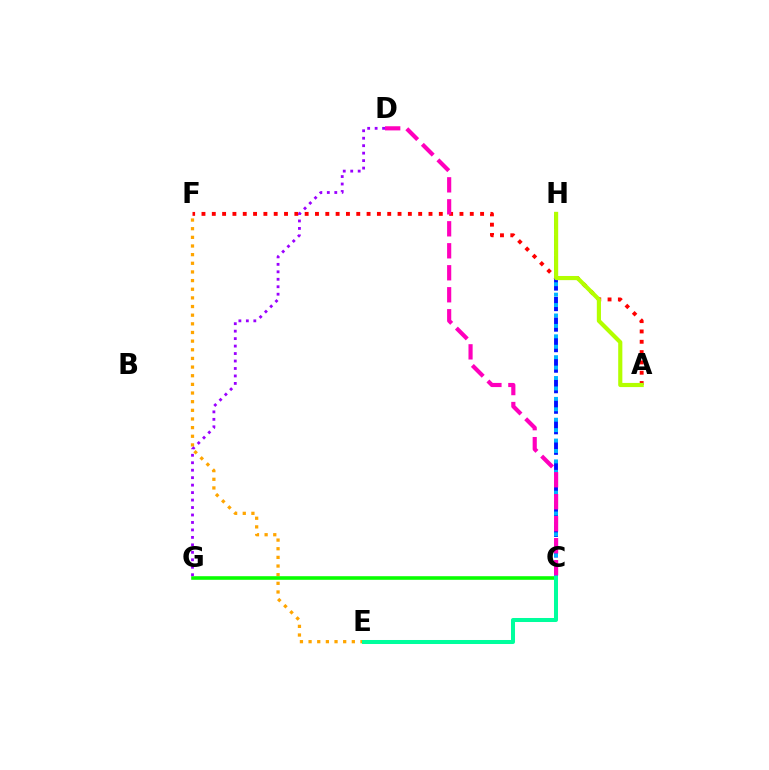{('A', 'F'): [{'color': '#ff0000', 'line_style': 'dotted', 'thickness': 2.8}], ('C', 'H'): [{'color': '#0010ff', 'line_style': 'dashed', 'thickness': 2.79}, {'color': '#00b5ff', 'line_style': 'dotted', 'thickness': 2.83}], ('E', 'F'): [{'color': '#ffa500', 'line_style': 'dotted', 'thickness': 2.35}], ('A', 'H'): [{'color': '#b3ff00', 'line_style': 'solid', 'thickness': 2.99}], ('C', 'G'): [{'color': '#08ff00', 'line_style': 'solid', 'thickness': 2.58}], ('C', 'D'): [{'color': '#ff00bd', 'line_style': 'dashed', 'thickness': 2.99}], ('D', 'G'): [{'color': '#9b00ff', 'line_style': 'dotted', 'thickness': 2.03}], ('C', 'E'): [{'color': '#00ff9d', 'line_style': 'solid', 'thickness': 2.89}]}